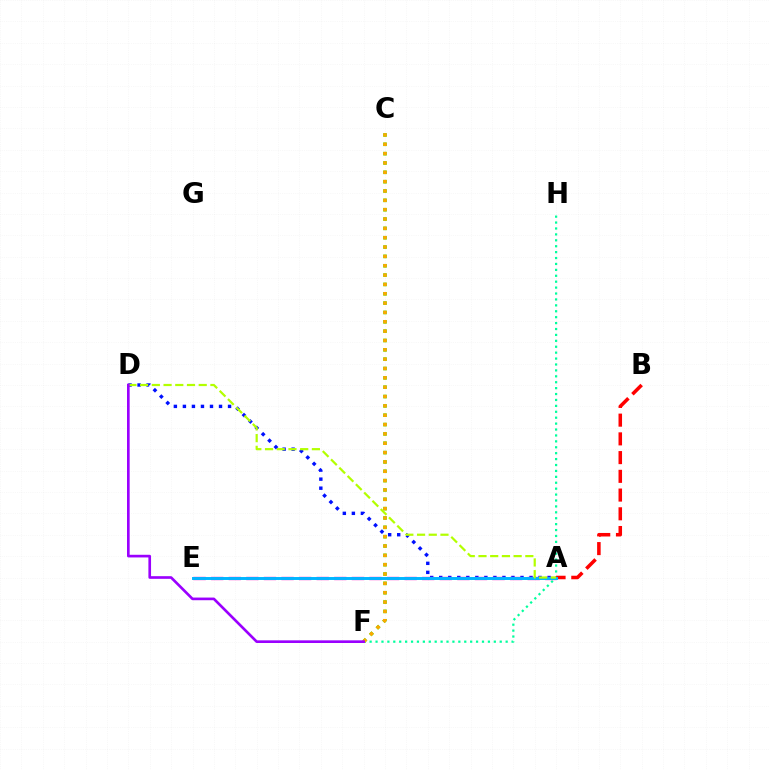{('F', 'H'): [{'color': '#00ff9d', 'line_style': 'dotted', 'thickness': 1.61}], ('A', 'D'): [{'color': '#0010ff', 'line_style': 'dotted', 'thickness': 2.45}, {'color': '#b3ff00', 'line_style': 'dashed', 'thickness': 1.59}], ('C', 'F'): [{'color': '#08ff00', 'line_style': 'dotted', 'thickness': 2.54}, {'color': '#ffa500', 'line_style': 'dotted', 'thickness': 2.54}], ('A', 'E'): [{'color': '#ff00bd', 'line_style': 'dashed', 'thickness': 2.39}, {'color': '#00b5ff', 'line_style': 'solid', 'thickness': 2.12}], ('A', 'B'): [{'color': '#ff0000', 'line_style': 'dashed', 'thickness': 2.54}], ('D', 'F'): [{'color': '#9b00ff', 'line_style': 'solid', 'thickness': 1.91}]}